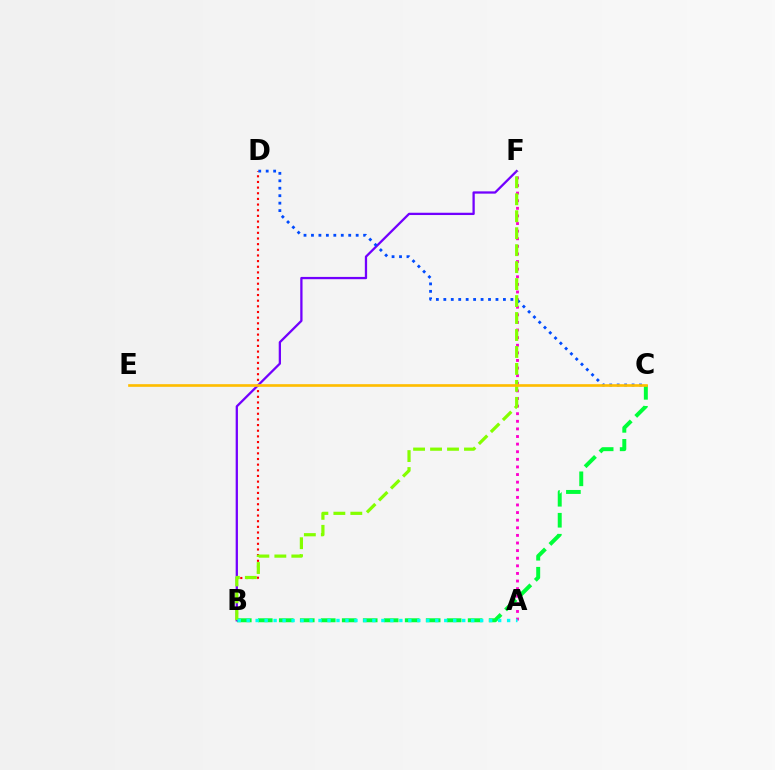{('B', 'C'): [{'color': '#00ff39', 'line_style': 'dashed', 'thickness': 2.85}], ('A', 'F'): [{'color': '#ff00cf', 'line_style': 'dotted', 'thickness': 2.07}], ('B', 'D'): [{'color': '#ff0000', 'line_style': 'dotted', 'thickness': 1.54}], ('B', 'F'): [{'color': '#7200ff', 'line_style': 'solid', 'thickness': 1.64}, {'color': '#84ff00', 'line_style': 'dashed', 'thickness': 2.3}], ('C', 'D'): [{'color': '#004bff', 'line_style': 'dotted', 'thickness': 2.02}], ('A', 'B'): [{'color': '#00fff6', 'line_style': 'dotted', 'thickness': 2.44}], ('C', 'E'): [{'color': '#ffbd00', 'line_style': 'solid', 'thickness': 1.92}]}